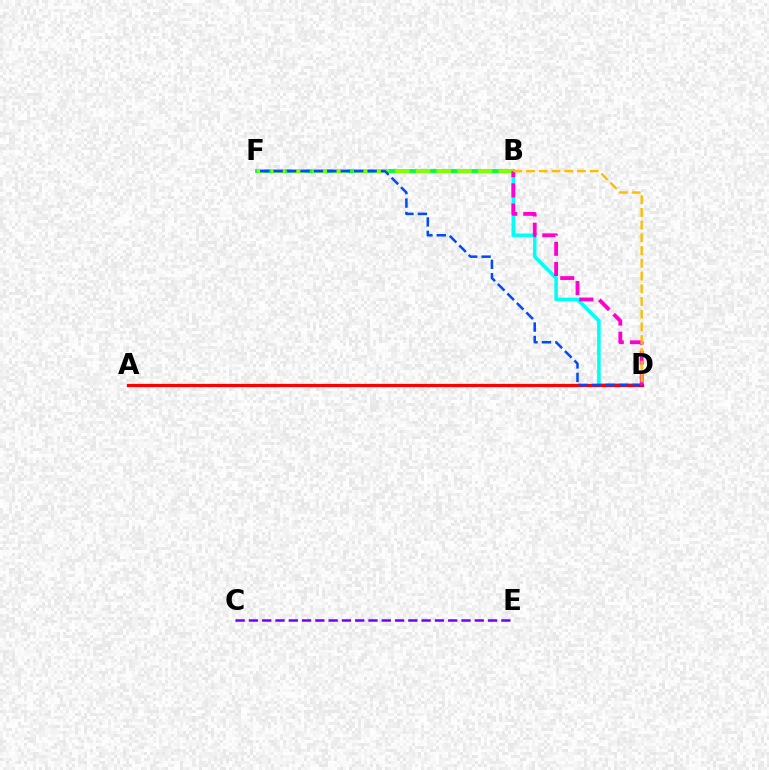{('B', 'F'): [{'color': '#00ff39', 'line_style': 'solid', 'thickness': 2.76}, {'color': '#84ff00', 'line_style': 'dashed', 'thickness': 2.81}], ('B', 'D'): [{'color': '#00fff6', 'line_style': 'solid', 'thickness': 2.57}, {'color': '#ff00cf', 'line_style': 'dashed', 'thickness': 2.75}, {'color': '#ffbd00', 'line_style': 'dashed', 'thickness': 1.73}], ('C', 'E'): [{'color': '#7200ff', 'line_style': 'dashed', 'thickness': 1.8}], ('A', 'D'): [{'color': '#ff0000', 'line_style': 'solid', 'thickness': 2.31}], ('D', 'F'): [{'color': '#004bff', 'line_style': 'dashed', 'thickness': 1.82}]}